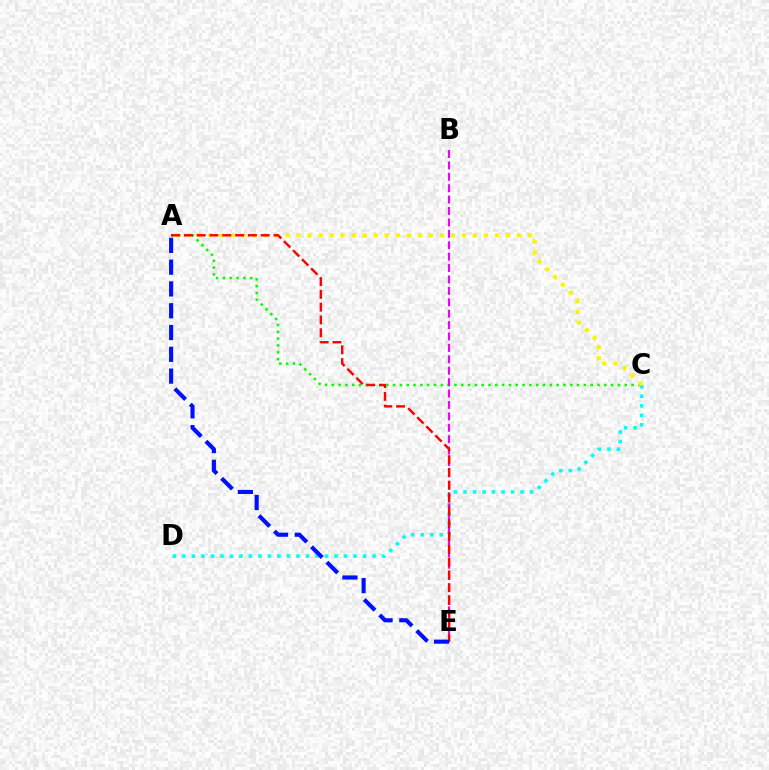{('A', 'C'): [{'color': '#08ff00', 'line_style': 'dotted', 'thickness': 1.85}, {'color': '#fcf500', 'line_style': 'dotted', 'thickness': 2.99}], ('C', 'D'): [{'color': '#00fff6', 'line_style': 'dotted', 'thickness': 2.58}], ('B', 'E'): [{'color': '#ee00ff', 'line_style': 'dashed', 'thickness': 1.55}], ('A', 'E'): [{'color': '#ff0000', 'line_style': 'dashed', 'thickness': 1.74}, {'color': '#0010ff', 'line_style': 'dashed', 'thickness': 2.96}]}